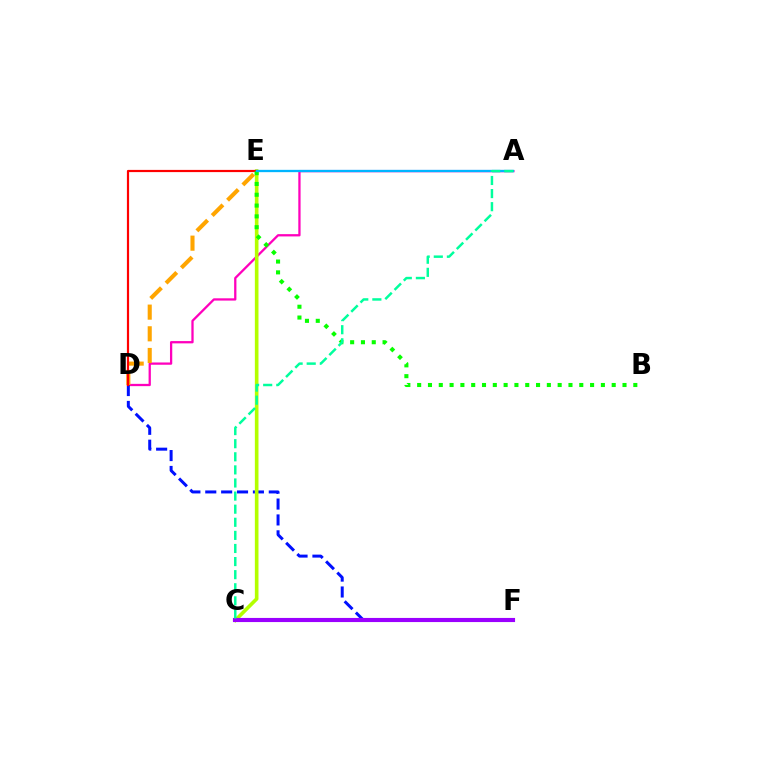{('A', 'D'): [{'color': '#ff00bd', 'line_style': 'solid', 'thickness': 1.64}], ('D', 'F'): [{'color': '#0010ff', 'line_style': 'dashed', 'thickness': 2.16}], ('C', 'E'): [{'color': '#b3ff00', 'line_style': 'solid', 'thickness': 2.61}], ('D', 'E'): [{'color': '#ffa500', 'line_style': 'dashed', 'thickness': 2.94}, {'color': '#ff0000', 'line_style': 'solid', 'thickness': 1.58}], ('B', 'E'): [{'color': '#08ff00', 'line_style': 'dotted', 'thickness': 2.94}], ('C', 'F'): [{'color': '#9b00ff', 'line_style': 'solid', 'thickness': 2.97}], ('A', 'E'): [{'color': '#00b5ff', 'line_style': 'solid', 'thickness': 1.66}], ('A', 'C'): [{'color': '#00ff9d', 'line_style': 'dashed', 'thickness': 1.78}]}